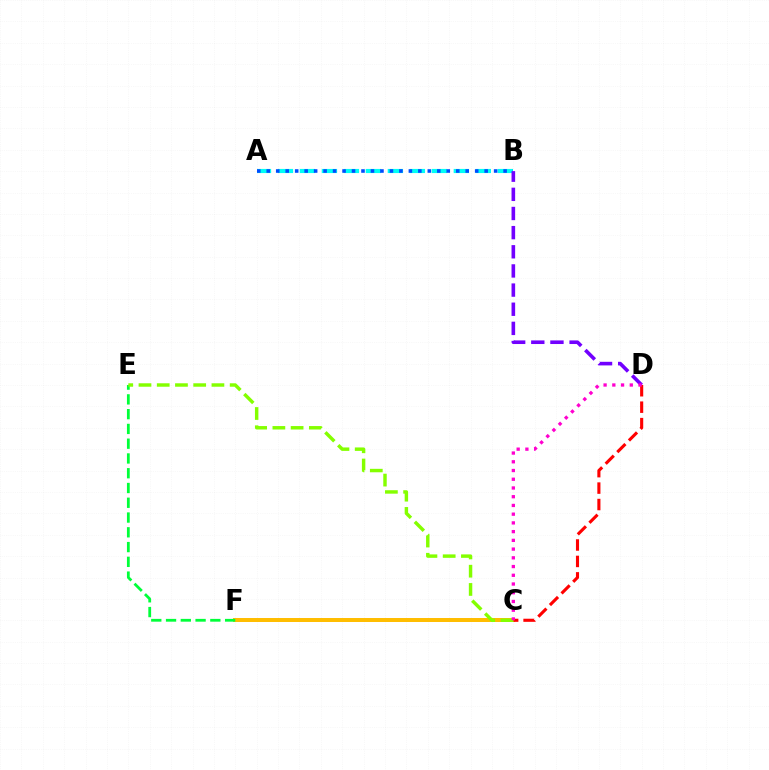{('C', 'F'): [{'color': '#ffbd00', 'line_style': 'solid', 'thickness': 2.87}], ('A', 'B'): [{'color': '#00fff6', 'line_style': 'dashed', 'thickness': 2.99}, {'color': '#004bff', 'line_style': 'dotted', 'thickness': 2.57}], ('E', 'F'): [{'color': '#00ff39', 'line_style': 'dashed', 'thickness': 2.01}], ('B', 'D'): [{'color': '#7200ff', 'line_style': 'dashed', 'thickness': 2.6}], ('C', 'D'): [{'color': '#ff0000', 'line_style': 'dashed', 'thickness': 2.23}, {'color': '#ff00cf', 'line_style': 'dotted', 'thickness': 2.37}], ('C', 'E'): [{'color': '#84ff00', 'line_style': 'dashed', 'thickness': 2.48}]}